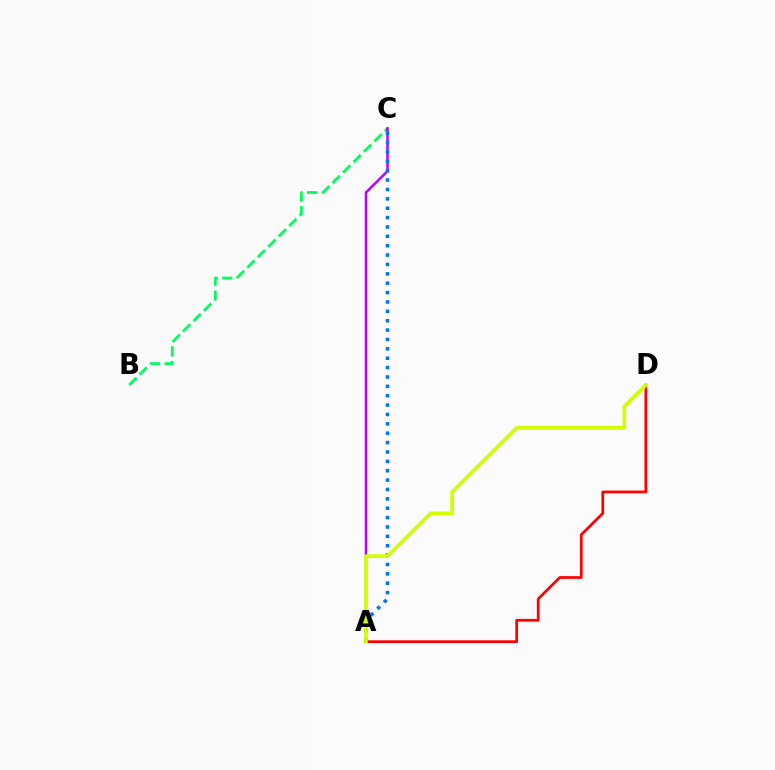{('A', 'D'): [{'color': '#ff0000', 'line_style': 'solid', 'thickness': 1.97}, {'color': '#d1ff00', 'line_style': 'solid', 'thickness': 2.62}], ('B', 'C'): [{'color': '#00ff5c', 'line_style': 'dashed', 'thickness': 2.0}], ('A', 'C'): [{'color': '#b900ff', 'line_style': 'solid', 'thickness': 1.77}, {'color': '#0074ff', 'line_style': 'dotted', 'thickness': 2.55}]}